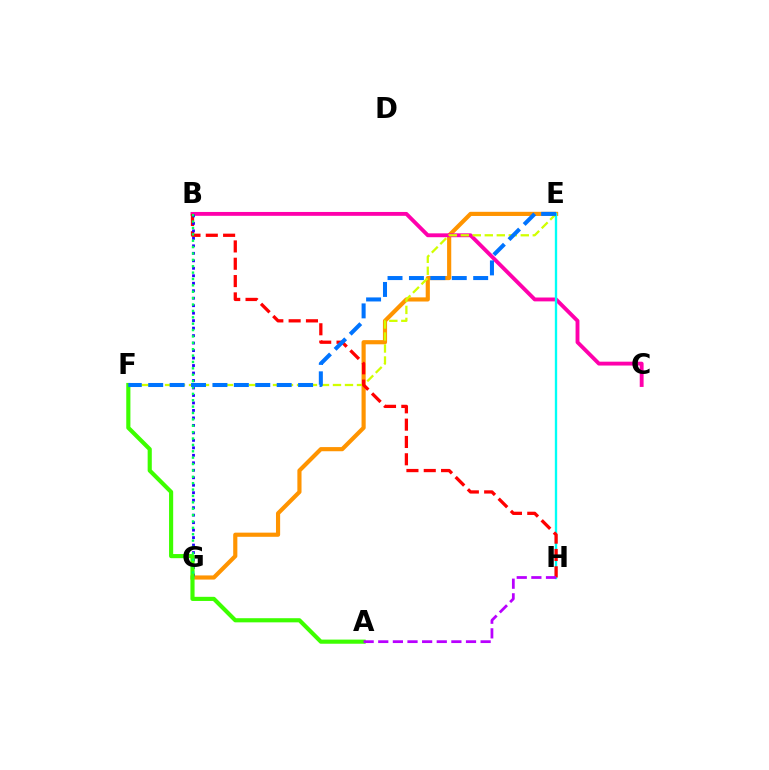{('E', 'G'): [{'color': '#ff9400', 'line_style': 'solid', 'thickness': 2.99}], ('B', 'C'): [{'color': '#ff00ac', 'line_style': 'solid', 'thickness': 2.78}], ('E', 'F'): [{'color': '#d1ff00', 'line_style': 'dashed', 'thickness': 1.63}, {'color': '#0074ff', 'line_style': 'dashed', 'thickness': 2.91}], ('E', 'H'): [{'color': '#00fff6', 'line_style': 'solid', 'thickness': 1.69}], ('B', 'H'): [{'color': '#ff0000', 'line_style': 'dashed', 'thickness': 2.35}], ('B', 'G'): [{'color': '#2500ff', 'line_style': 'dotted', 'thickness': 2.03}, {'color': '#00ff5c', 'line_style': 'dotted', 'thickness': 1.73}], ('A', 'F'): [{'color': '#3dff00', 'line_style': 'solid', 'thickness': 2.98}], ('A', 'H'): [{'color': '#b900ff', 'line_style': 'dashed', 'thickness': 1.99}]}